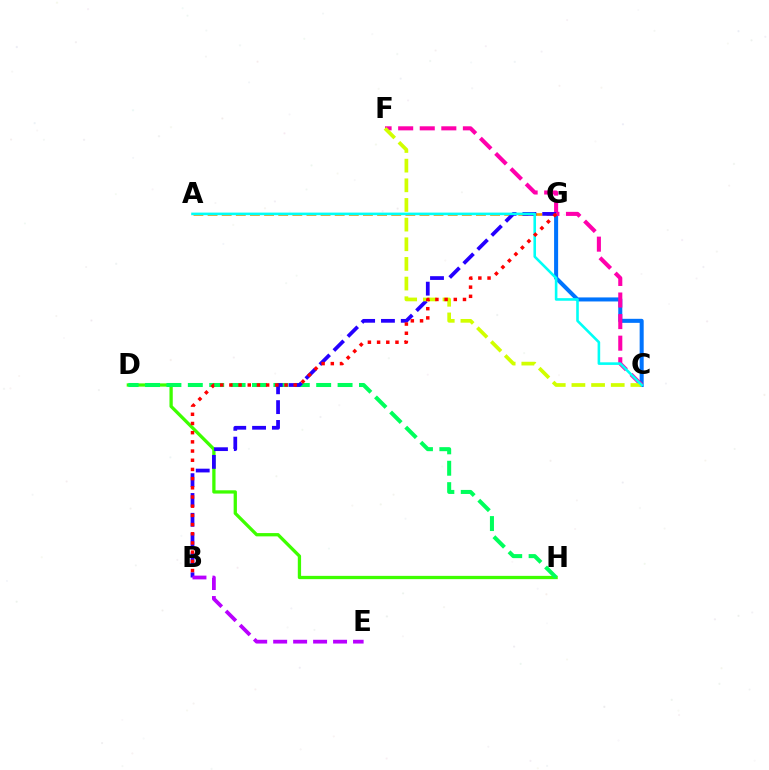{('D', 'H'): [{'color': '#3dff00', 'line_style': 'solid', 'thickness': 2.37}, {'color': '#00ff5c', 'line_style': 'dashed', 'thickness': 2.91}], ('C', 'G'): [{'color': '#0074ff', 'line_style': 'solid', 'thickness': 2.9}], ('C', 'F'): [{'color': '#ff00ac', 'line_style': 'dashed', 'thickness': 2.93}, {'color': '#d1ff00', 'line_style': 'dashed', 'thickness': 2.67}], ('A', 'G'): [{'color': '#ff9400', 'line_style': 'dashed', 'thickness': 1.92}], ('B', 'G'): [{'color': '#2500ff', 'line_style': 'dashed', 'thickness': 2.69}, {'color': '#ff0000', 'line_style': 'dotted', 'thickness': 2.5}], ('A', 'C'): [{'color': '#00fff6', 'line_style': 'solid', 'thickness': 1.87}], ('B', 'E'): [{'color': '#b900ff', 'line_style': 'dashed', 'thickness': 2.71}]}